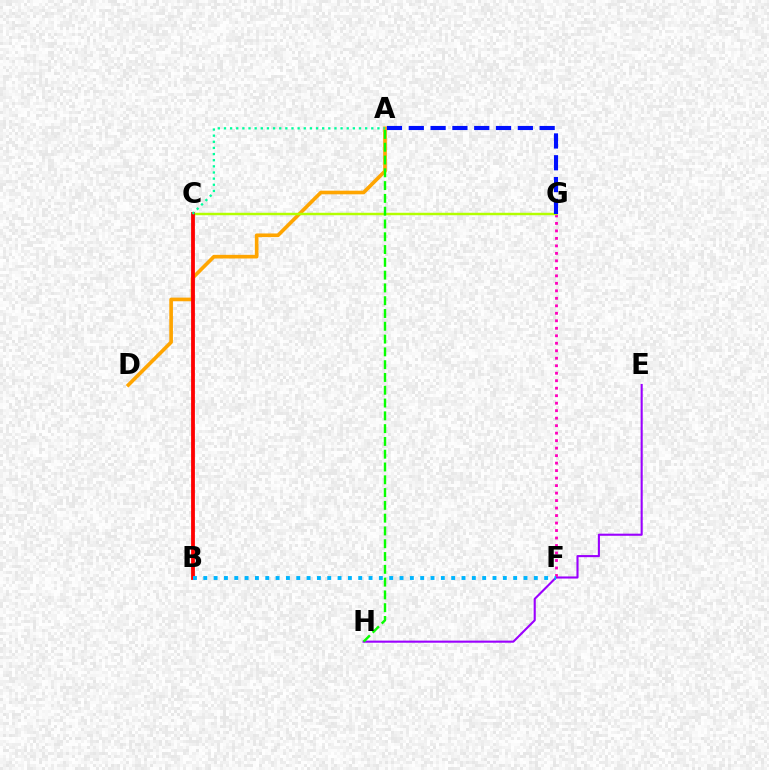{('E', 'H'): [{'color': '#9b00ff', 'line_style': 'solid', 'thickness': 1.52}], ('A', 'D'): [{'color': '#ffa500', 'line_style': 'solid', 'thickness': 2.62}], ('F', 'G'): [{'color': '#ff00bd', 'line_style': 'dotted', 'thickness': 2.04}], ('C', 'G'): [{'color': '#b3ff00', 'line_style': 'solid', 'thickness': 1.77}], ('B', 'C'): [{'color': '#ff0000', 'line_style': 'solid', 'thickness': 2.74}], ('A', 'H'): [{'color': '#08ff00', 'line_style': 'dashed', 'thickness': 1.74}], ('A', 'G'): [{'color': '#0010ff', 'line_style': 'dashed', 'thickness': 2.96}], ('B', 'F'): [{'color': '#00b5ff', 'line_style': 'dotted', 'thickness': 2.81}], ('A', 'C'): [{'color': '#00ff9d', 'line_style': 'dotted', 'thickness': 1.67}]}